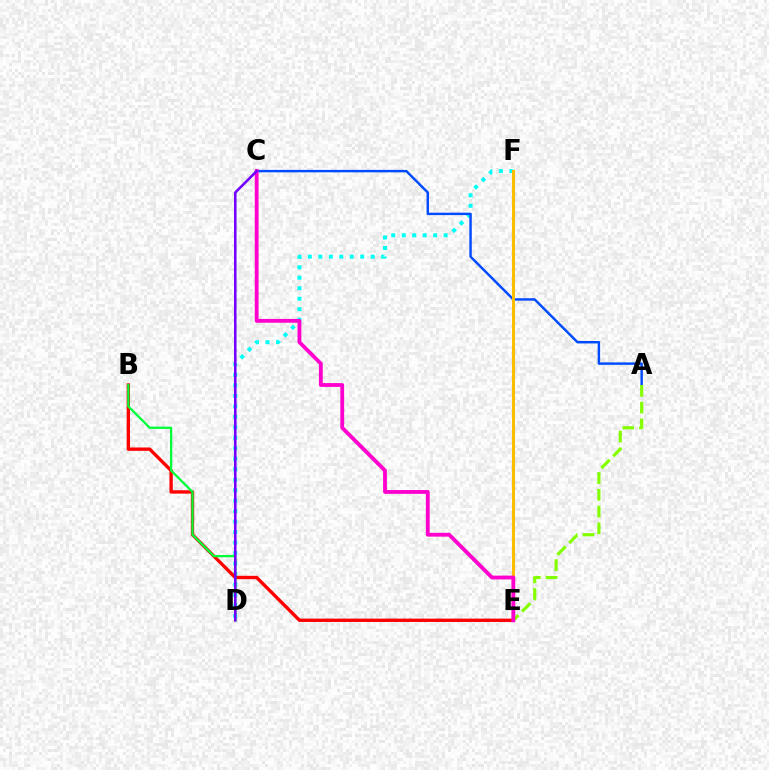{('D', 'F'): [{'color': '#00fff6', 'line_style': 'dotted', 'thickness': 2.85}], ('A', 'C'): [{'color': '#004bff', 'line_style': 'solid', 'thickness': 1.76}], ('A', 'E'): [{'color': '#84ff00', 'line_style': 'dashed', 'thickness': 2.28}], ('E', 'F'): [{'color': '#ffbd00', 'line_style': 'solid', 'thickness': 2.2}], ('B', 'E'): [{'color': '#ff0000', 'line_style': 'solid', 'thickness': 2.42}], ('C', 'E'): [{'color': '#ff00cf', 'line_style': 'solid', 'thickness': 2.75}], ('B', 'D'): [{'color': '#00ff39', 'line_style': 'solid', 'thickness': 1.64}], ('C', 'D'): [{'color': '#7200ff', 'line_style': 'solid', 'thickness': 1.84}]}